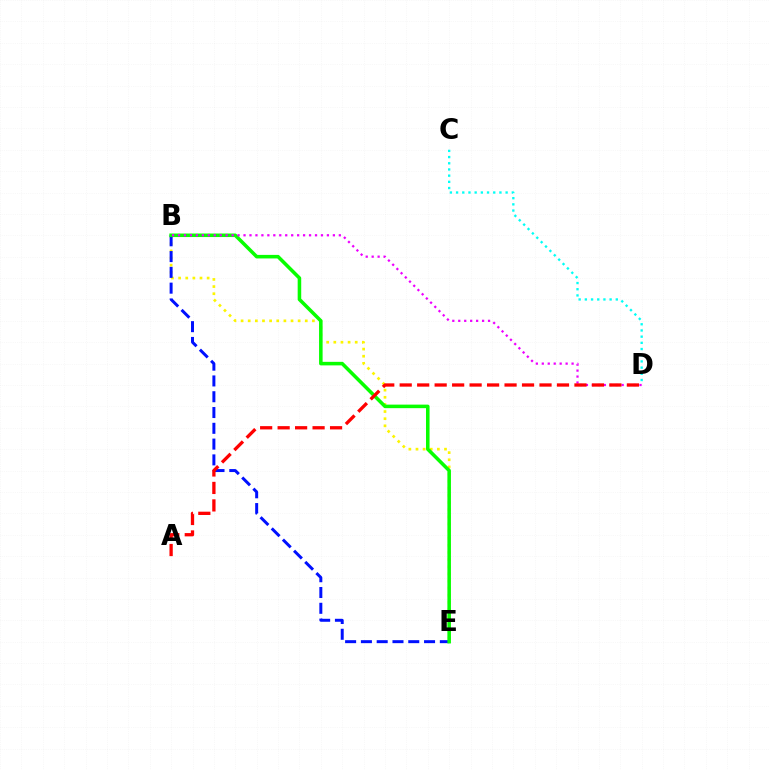{('B', 'E'): [{'color': '#fcf500', 'line_style': 'dotted', 'thickness': 1.94}, {'color': '#0010ff', 'line_style': 'dashed', 'thickness': 2.14}, {'color': '#08ff00', 'line_style': 'solid', 'thickness': 2.55}], ('B', 'D'): [{'color': '#ee00ff', 'line_style': 'dotted', 'thickness': 1.62}], ('C', 'D'): [{'color': '#00fff6', 'line_style': 'dotted', 'thickness': 1.68}], ('A', 'D'): [{'color': '#ff0000', 'line_style': 'dashed', 'thickness': 2.37}]}